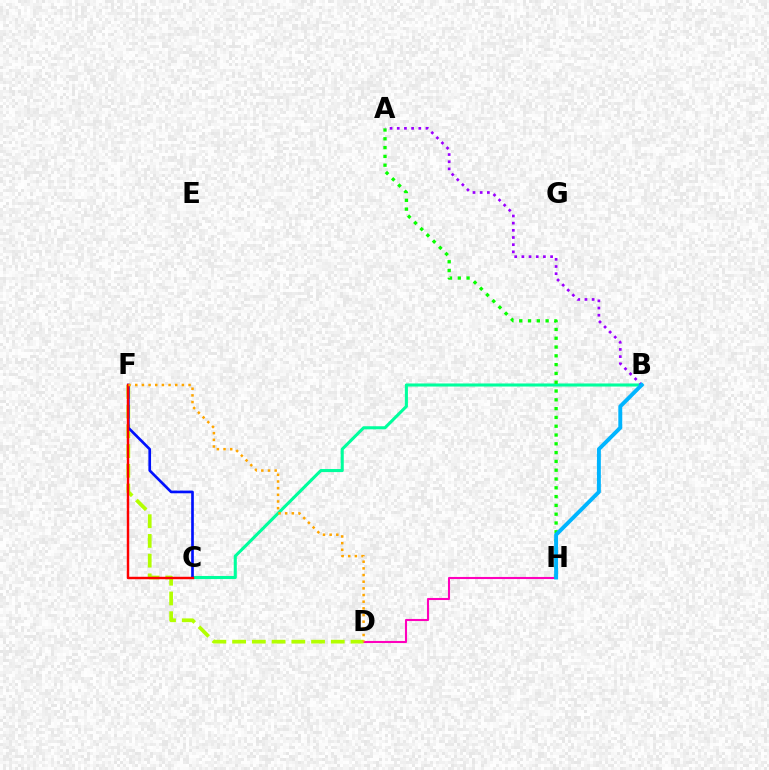{('D', 'H'): [{'color': '#ff00bd', 'line_style': 'solid', 'thickness': 1.51}], ('B', 'C'): [{'color': '#00ff9d', 'line_style': 'solid', 'thickness': 2.21}], ('D', 'F'): [{'color': '#b3ff00', 'line_style': 'dashed', 'thickness': 2.68}, {'color': '#ffa500', 'line_style': 'dotted', 'thickness': 1.81}], ('C', 'F'): [{'color': '#0010ff', 'line_style': 'solid', 'thickness': 1.93}, {'color': '#ff0000', 'line_style': 'solid', 'thickness': 1.76}], ('A', 'H'): [{'color': '#08ff00', 'line_style': 'dotted', 'thickness': 2.39}], ('A', 'B'): [{'color': '#9b00ff', 'line_style': 'dotted', 'thickness': 1.95}], ('B', 'H'): [{'color': '#00b5ff', 'line_style': 'solid', 'thickness': 2.83}]}